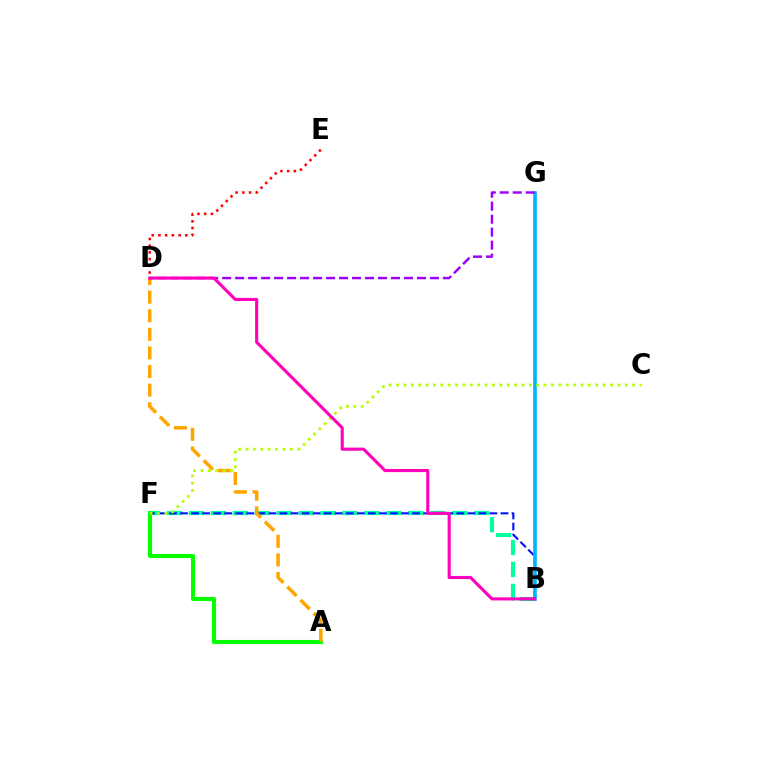{('B', 'F'): [{'color': '#00ff9d', 'line_style': 'dashed', 'thickness': 2.98}, {'color': '#0010ff', 'line_style': 'dashed', 'thickness': 1.5}], ('A', 'F'): [{'color': '#08ff00', 'line_style': 'solid', 'thickness': 2.94}], ('D', 'E'): [{'color': '#ff0000', 'line_style': 'dotted', 'thickness': 1.82}], ('B', 'G'): [{'color': '#00b5ff', 'line_style': 'solid', 'thickness': 2.61}], ('A', 'D'): [{'color': '#ffa500', 'line_style': 'dashed', 'thickness': 2.53}], ('D', 'G'): [{'color': '#9b00ff', 'line_style': 'dashed', 'thickness': 1.76}], ('C', 'F'): [{'color': '#b3ff00', 'line_style': 'dotted', 'thickness': 2.0}], ('B', 'D'): [{'color': '#ff00bd', 'line_style': 'solid', 'thickness': 2.23}]}